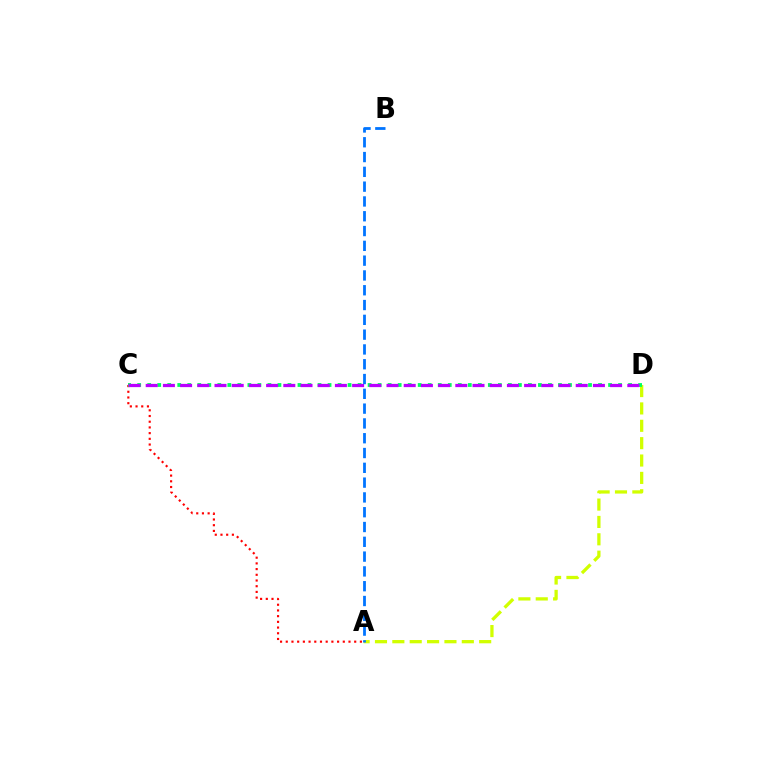{('A', 'D'): [{'color': '#d1ff00', 'line_style': 'dashed', 'thickness': 2.36}], ('A', 'C'): [{'color': '#ff0000', 'line_style': 'dotted', 'thickness': 1.55}], ('C', 'D'): [{'color': '#00ff5c', 'line_style': 'dotted', 'thickness': 2.72}, {'color': '#b900ff', 'line_style': 'dashed', 'thickness': 2.34}], ('A', 'B'): [{'color': '#0074ff', 'line_style': 'dashed', 'thickness': 2.01}]}